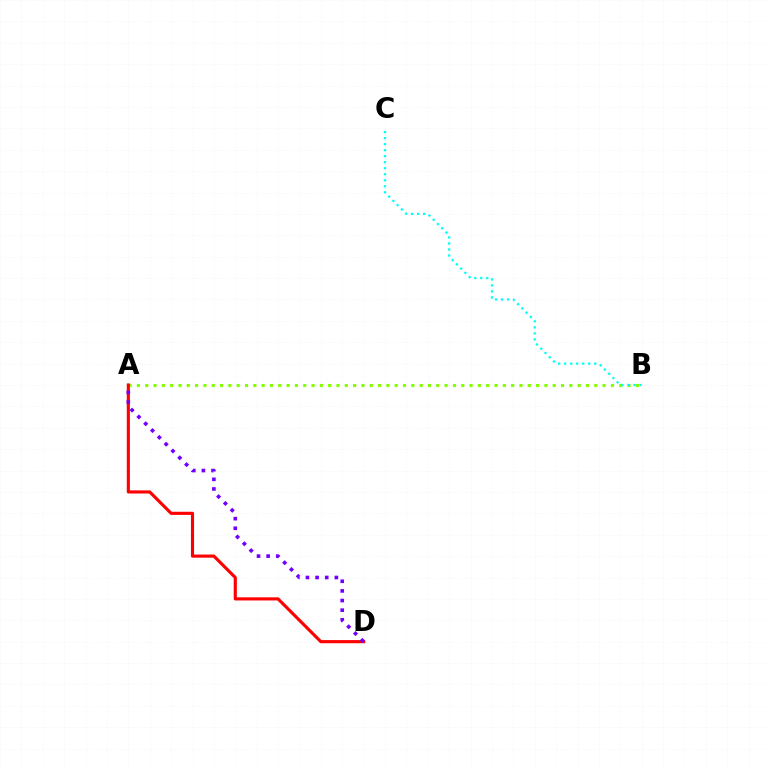{('A', 'B'): [{'color': '#84ff00', 'line_style': 'dotted', 'thickness': 2.26}], ('B', 'C'): [{'color': '#00fff6', 'line_style': 'dotted', 'thickness': 1.63}], ('A', 'D'): [{'color': '#ff0000', 'line_style': 'solid', 'thickness': 2.26}, {'color': '#7200ff', 'line_style': 'dotted', 'thickness': 2.62}]}